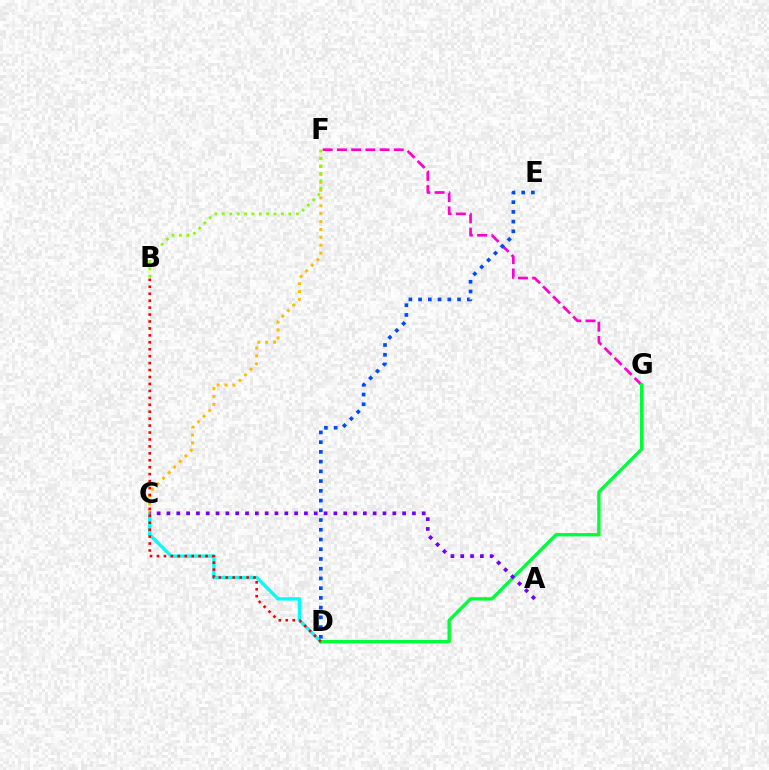{('F', 'G'): [{'color': '#ff00cf', 'line_style': 'dashed', 'thickness': 1.93}], ('C', 'D'): [{'color': '#00fff6', 'line_style': 'solid', 'thickness': 2.44}], ('D', 'G'): [{'color': '#00ff39', 'line_style': 'solid', 'thickness': 2.42}], ('D', 'E'): [{'color': '#004bff', 'line_style': 'dotted', 'thickness': 2.64}], ('C', 'F'): [{'color': '#ffbd00', 'line_style': 'dotted', 'thickness': 2.14}], ('A', 'C'): [{'color': '#7200ff', 'line_style': 'dotted', 'thickness': 2.67}], ('B', 'F'): [{'color': '#84ff00', 'line_style': 'dotted', 'thickness': 2.01}], ('B', 'D'): [{'color': '#ff0000', 'line_style': 'dotted', 'thickness': 1.89}]}